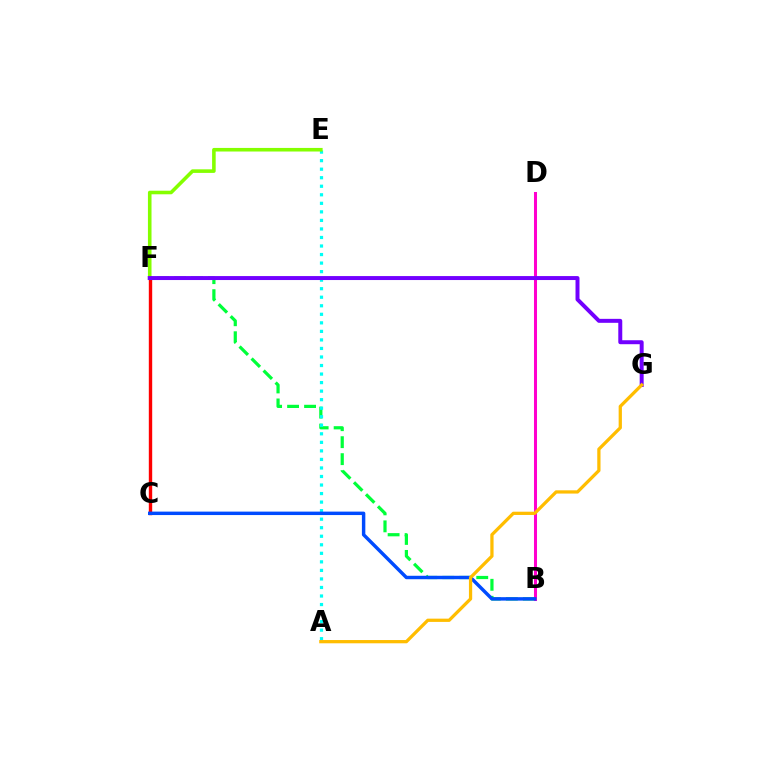{('B', 'F'): [{'color': '#00ff39', 'line_style': 'dashed', 'thickness': 2.31}], ('A', 'E'): [{'color': '#00fff6', 'line_style': 'dotted', 'thickness': 2.32}], ('E', 'F'): [{'color': '#84ff00', 'line_style': 'solid', 'thickness': 2.58}], ('C', 'F'): [{'color': '#ff0000', 'line_style': 'solid', 'thickness': 2.44}], ('B', 'D'): [{'color': '#ff00cf', 'line_style': 'solid', 'thickness': 2.18}], ('B', 'C'): [{'color': '#004bff', 'line_style': 'solid', 'thickness': 2.48}], ('F', 'G'): [{'color': '#7200ff', 'line_style': 'solid', 'thickness': 2.86}], ('A', 'G'): [{'color': '#ffbd00', 'line_style': 'solid', 'thickness': 2.34}]}